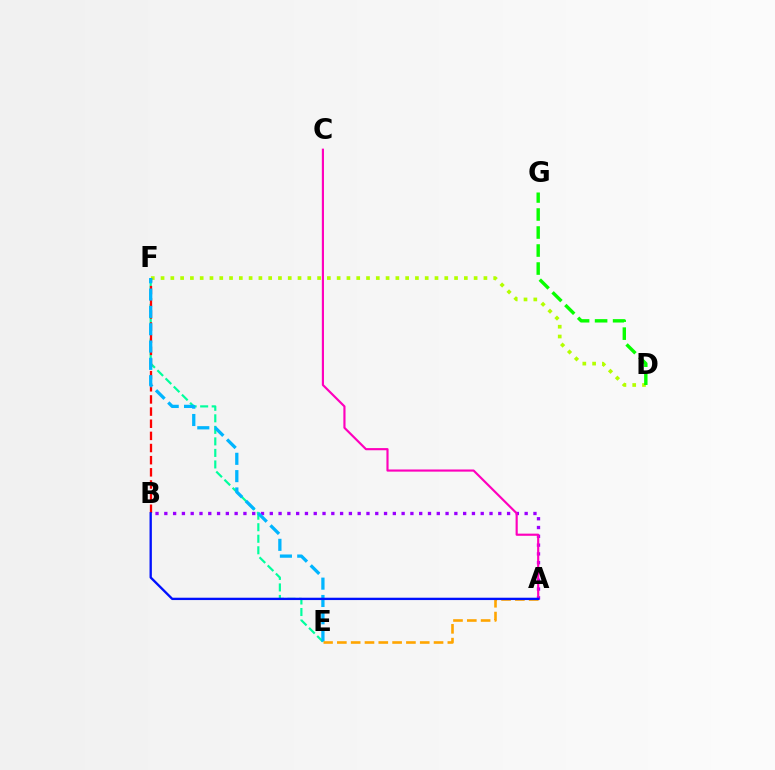{('D', 'F'): [{'color': '#b3ff00', 'line_style': 'dotted', 'thickness': 2.66}], ('A', 'B'): [{'color': '#9b00ff', 'line_style': 'dotted', 'thickness': 2.39}, {'color': '#0010ff', 'line_style': 'solid', 'thickness': 1.69}], ('A', 'C'): [{'color': '#ff00bd', 'line_style': 'solid', 'thickness': 1.55}], ('E', 'F'): [{'color': '#00ff9d', 'line_style': 'dashed', 'thickness': 1.57}, {'color': '#00b5ff', 'line_style': 'dashed', 'thickness': 2.35}], ('B', 'F'): [{'color': '#ff0000', 'line_style': 'dashed', 'thickness': 1.65}], ('A', 'E'): [{'color': '#ffa500', 'line_style': 'dashed', 'thickness': 1.88}], ('D', 'G'): [{'color': '#08ff00', 'line_style': 'dashed', 'thickness': 2.45}]}